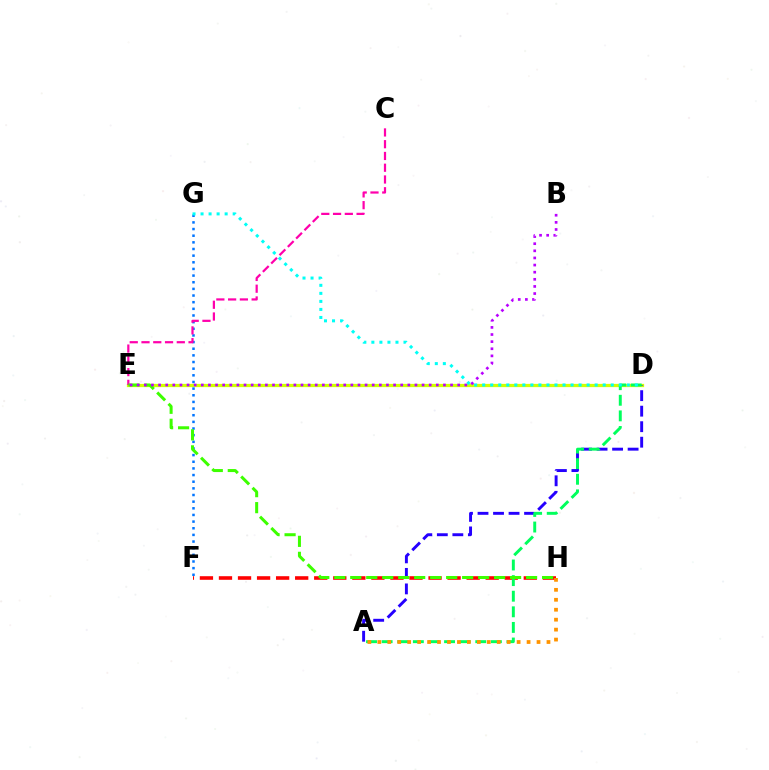{('D', 'E'): [{'color': '#d1ff00', 'line_style': 'solid', 'thickness': 2.34}], ('F', 'G'): [{'color': '#0074ff', 'line_style': 'dotted', 'thickness': 1.81}], ('F', 'H'): [{'color': '#ff0000', 'line_style': 'dashed', 'thickness': 2.59}], ('A', 'D'): [{'color': '#2500ff', 'line_style': 'dashed', 'thickness': 2.11}, {'color': '#00ff5c', 'line_style': 'dashed', 'thickness': 2.12}], ('C', 'E'): [{'color': '#ff00ac', 'line_style': 'dashed', 'thickness': 1.6}], ('E', 'H'): [{'color': '#3dff00', 'line_style': 'dashed', 'thickness': 2.17}], ('D', 'G'): [{'color': '#00fff6', 'line_style': 'dotted', 'thickness': 2.18}], ('B', 'E'): [{'color': '#b900ff', 'line_style': 'dotted', 'thickness': 1.93}], ('A', 'H'): [{'color': '#ff9400', 'line_style': 'dotted', 'thickness': 2.7}]}